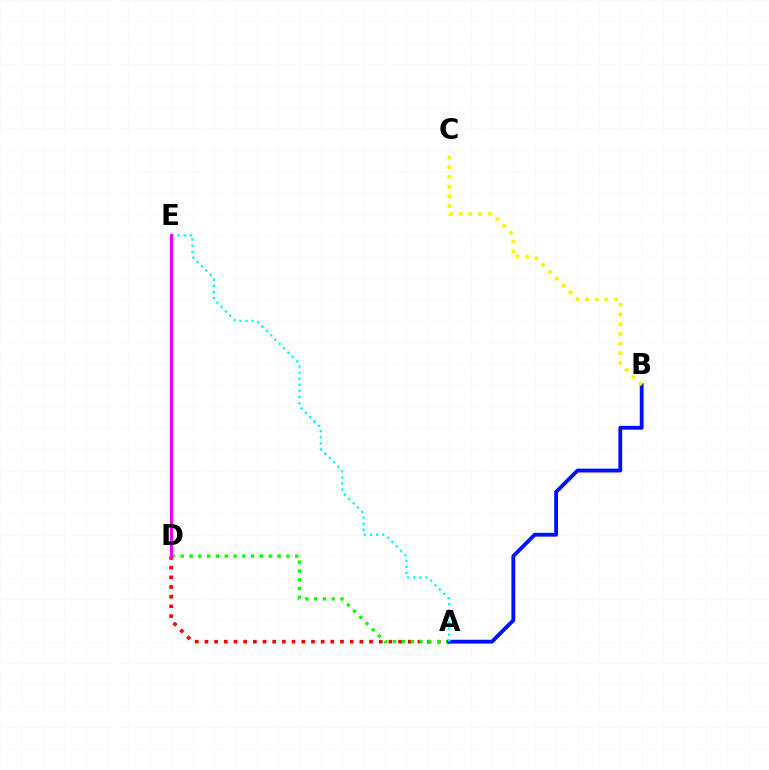{('A', 'D'): [{'color': '#ff0000', 'line_style': 'dotted', 'thickness': 2.63}, {'color': '#08ff00', 'line_style': 'dotted', 'thickness': 2.39}], ('A', 'B'): [{'color': '#0010ff', 'line_style': 'solid', 'thickness': 2.76}], ('B', 'C'): [{'color': '#fcf500', 'line_style': 'dotted', 'thickness': 2.63}], ('A', 'E'): [{'color': '#00fff6', 'line_style': 'dotted', 'thickness': 1.66}], ('D', 'E'): [{'color': '#ee00ff', 'line_style': 'solid', 'thickness': 2.21}]}